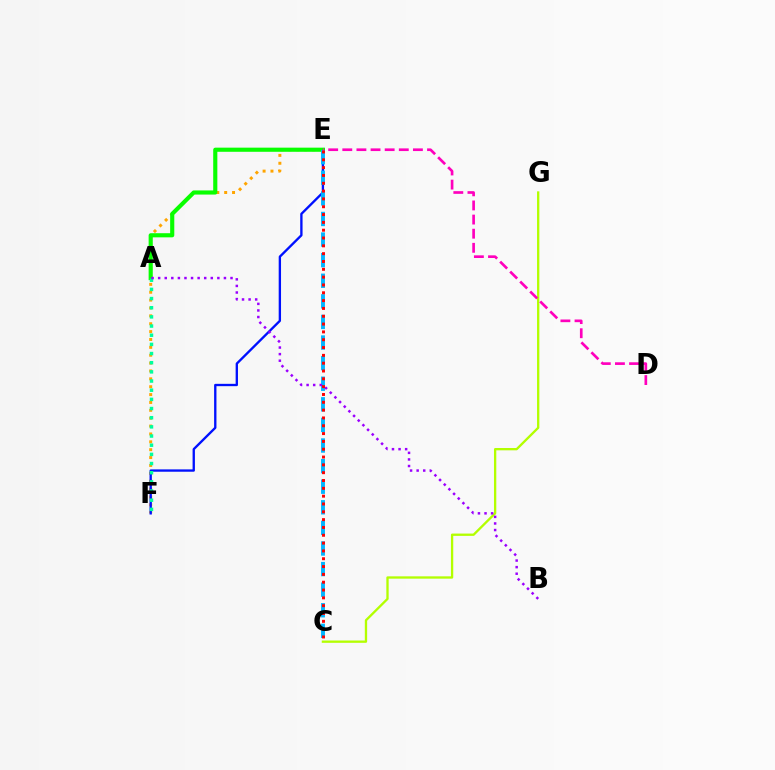{('E', 'F'): [{'color': '#ffa500', 'line_style': 'dotted', 'thickness': 2.14}, {'color': '#0010ff', 'line_style': 'solid', 'thickness': 1.68}], ('A', 'E'): [{'color': '#08ff00', 'line_style': 'solid', 'thickness': 2.98}], ('A', 'F'): [{'color': '#00ff9d', 'line_style': 'dotted', 'thickness': 2.49}], ('C', 'E'): [{'color': '#00b5ff', 'line_style': 'dashed', 'thickness': 2.8}, {'color': '#ff0000', 'line_style': 'dotted', 'thickness': 2.13}], ('C', 'G'): [{'color': '#b3ff00', 'line_style': 'solid', 'thickness': 1.67}], ('A', 'B'): [{'color': '#9b00ff', 'line_style': 'dotted', 'thickness': 1.79}], ('D', 'E'): [{'color': '#ff00bd', 'line_style': 'dashed', 'thickness': 1.92}]}